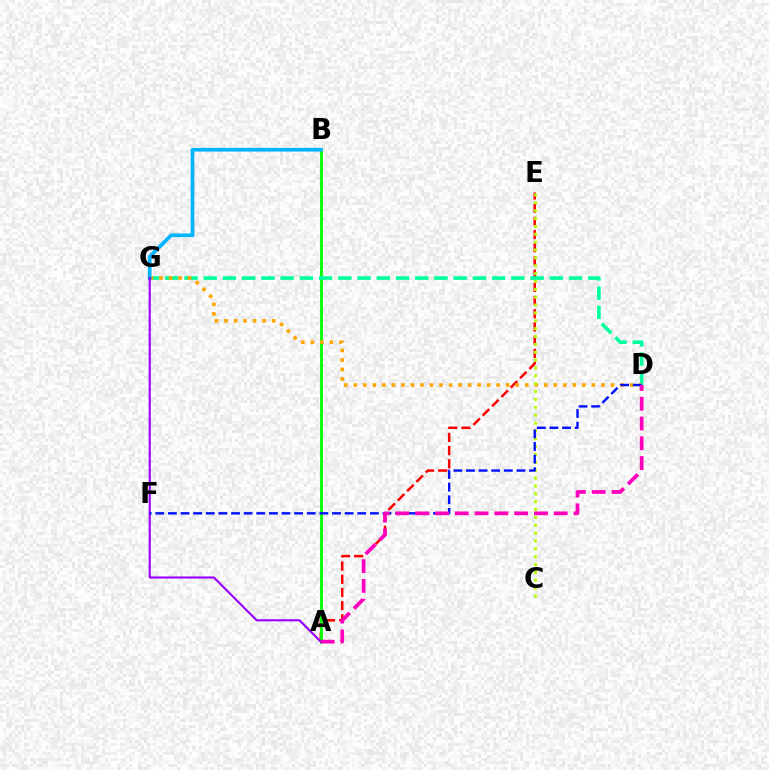{('A', 'E'): [{'color': '#ff0000', 'line_style': 'dashed', 'thickness': 1.79}], ('A', 'B'): [{'color': '#08ff00', 'line_style': 'solid', 'thickness': 2.05}], ('D', 'G'): [{'color': '#00ff9d', 'line_style': 'dashed', 'thickness': 2.61}, {'color': '#ffa500', 'line_style': 'dotted', 'thickness': 2.59}], ('B', 'G'): [{'color': '#00b5ff', 'line_style': 'solid', 'thickness': 2.65}], ('C', 'E'): [{'color': '#b3ff00', 'line_style': 'dotted', 'thickness': 2.14}], ('A', 'G'): [{'color': '#9b00ff', 'line_style': 'solid', 'thickness': 1.53}], ('D', 'F'): [{'color': '#0010ff', 'line_style': 'dashed', 'thickness': 1.71}], ('A', 'D'): [{'color': '#ff00bd', 'line_style': 'dashed', 'thickness': 2.69}]}